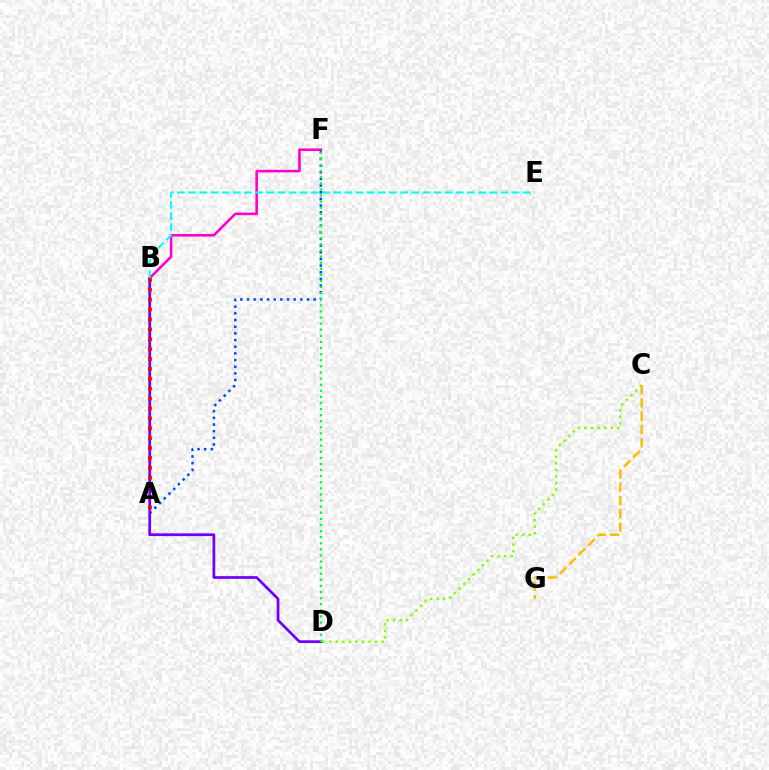{('C', 'D'): [{'color': '#84ff00', 'line_style': 'dotted', 'thickness': 1.78}], ('A', 'F'): [{'color': '#004bff', 'line_style': 'dotted', 'thickness': 1.81}], ('C', 'G'): [{'color': '#ffbd00', 'line_style': 'dashed', 'thickness': 1.81}], ('B', 'F'): [{'color': '#ff00cf', 'line_style': 'solid', 'thickness': 1.87}], ('B', 'D'): [{'color': '#7200ff', 'line_style': 'solid', 'thickness': 1.98}], ('B', 'E'): [{'color': '#00fff6', 'line_style': 'dashed', 'thickness': 1.52}], ('A', 'B'): [{'color': '#ff0000', 'line_style': 'dotted', 'thickness': 2.69}], ('D', 'F'): [{'color': '#00ff39', 'line_style': 'dotted', 'thickness': 1.66}]}